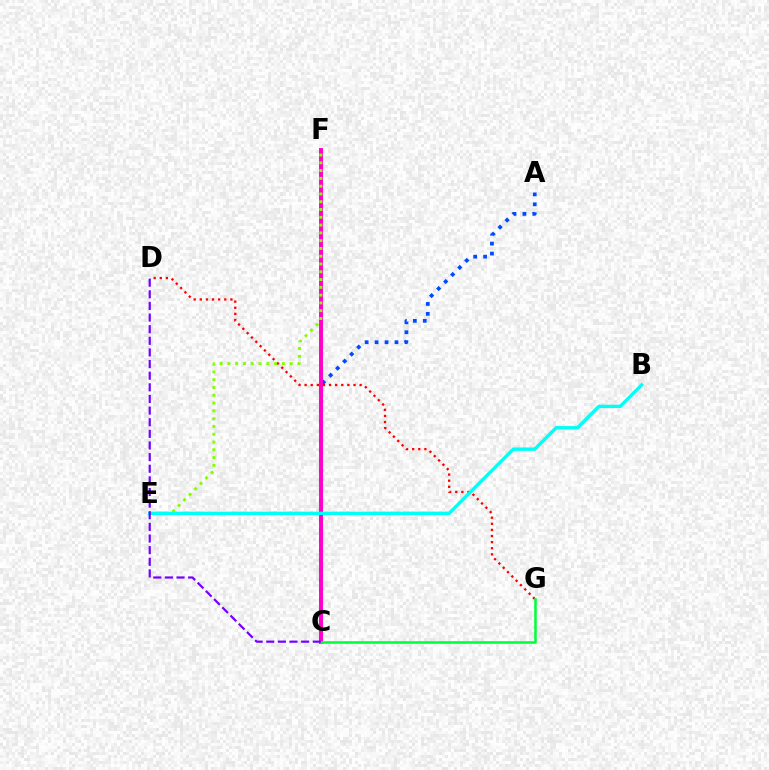{('C', 'F'): [{'color': '#ffbd00', 'line_style': 'solid', 'thickness': 2.29}, {'color': '#ff00cf', 'line_style': 'solid', 'thickness': 2.82}], ('A', 'C'): [{'color': '#004bff', 'line_style': 'dotted', 'thickness': 2.7}], ('D', 'G'): [{'color': '#ff0000', 'line_style': 'dotted', 'thickness': 1.66}], ('C', 'G'): [{'color': '#00ff39', 'line_style': 'solid', 'thickness': 1.83}], ('E', 'F'): [{'color': '#84ff00', 'line_style': 'dotted', 'thickness': 2.11}], ('B', 'E'): [{'color': '#00fff6', 'line_style': 'solid', 'thickness': 2.45}], ('C', 'D'): [{'color': '#7200ff', 'line_style': 'dashed', 'thickness': 1.58}]}